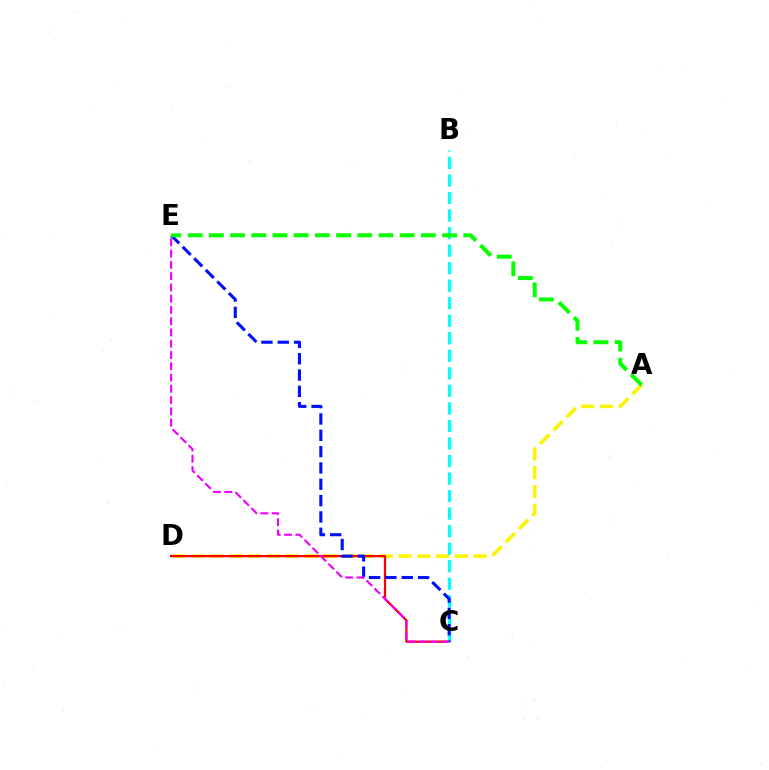{('A', 'D'): [{'color': '#fcf500', 'line_style': 'dashed', 'thickness': 2.55}], ('C', 'D'): [{'color': '#ff0000', 'line_style': 'solid', 'thickness': 1.63}], ('B', 'C'): [{'color': '#00fff6', 'line_style': 'dashed', 'thickness': 2.38}], ('C', 'E'): [{'color': '#0010ff', 'line_style': 'dashed', 'thickness': 2.22}, {'color': '#ee00ff', 'line_style': 'dashed', 'thickness': 1.53}], ('A', 'E'): [{'color': '#08ff00', 'line_style': 'dashed', 'thickness': 2.88}]}